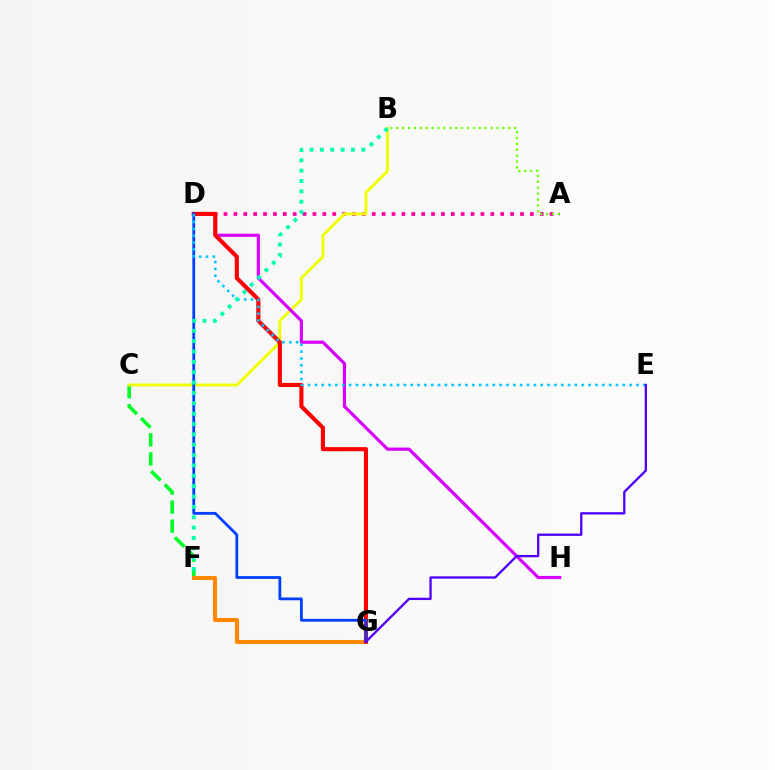{('A', 'D'): [{'color': '#ff00a0', 'line_style': 'dotted', 'thickness': 2.68}], ('C', 'F'): [{'color': '#00ff27', 'line_style': 'dashed', 'thickness': 2.59}], ('F', 'G'): [{'color': '#ff8800', 'line_style': 'solid', 'thickness': 2.95}], ('B', 'C'): [{'color': '#eeff00', 'line_style': 'solid', 'thickness': 2.08}], ('D', 'H'): [{'color': '#d600ff', 'line_style': 'solid', 'thickness': 2.28}], ('D', 'G'): [{'color': '#ff0000', 'line_style': 'solid', 'thickness': 2.96}, {'color': '#003fff', 'line_style': 'solid', 'thickness': 2.0}], ('A', 'B'): [{'color': '#66ff00', 'line_style': 'dotted', 'thickness': 1.6}], ('D', 'E'): [{'color': '#00c7ff', 'line_style': 'dotted', 'thickness': 1.86}], ('B', 'F'): [{'color': '#00ffaf', 'line_style': 'dotted', 'thickness': 2.81}], ('E', 'G'): [{'color': '#4f00ff', 'line_style': 'solid', 'thickness': 1.66}]}